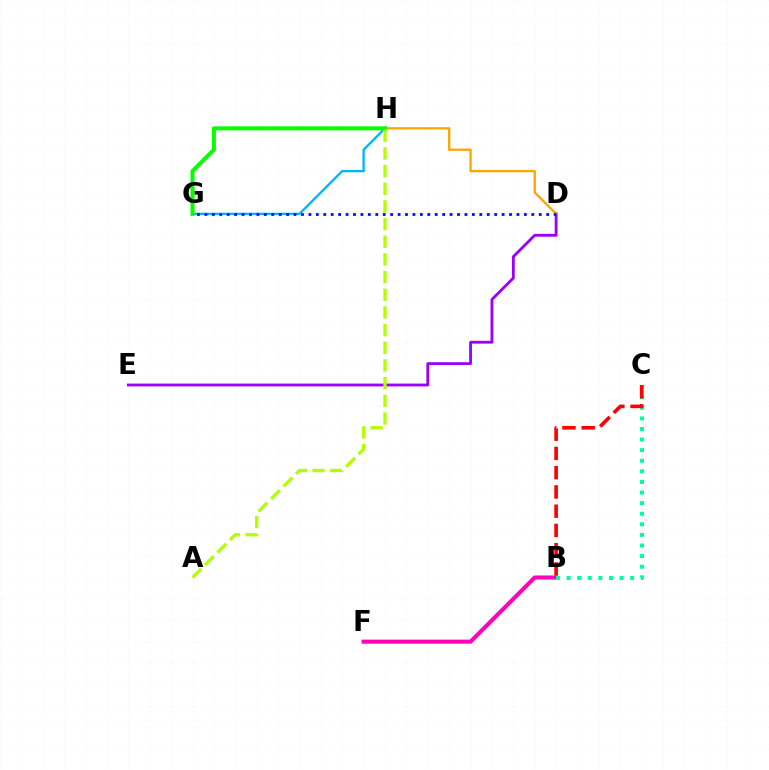{('B', 'F'): [{'color': '#ff00bd', 'line_style': 'solid', 'thickness': 2.92}], ('D', 'E'): [{'color': '#9b00ff', 'line_style': 'solid', 'thickness': 2.04}], ('B', 'C'): [{'color': '#00ff9d', 'line_style': 'dotted', 'thickness': 2.88}, {'color': '#ff0000', 'line_style': 'dashed', 'thickness': 2.62}], ('D', 'H'): [{'color': '#ffa500', 'line_style': 'solid', 'thickness': 1.65}], ('G', 'H'): [{'color': '#00b5ff', 'line_style': 'solid', 'thickness': 1.69}, {'color': '#08ff00', 'line_style': 'solid', 'thickness': 2.9}], ('D', 'G'): [{'color': '#0010ff', 'line_style': 'dotted', 'thickness': 2.02}], ('A', 'H'): [{'color': '#b3ff00', 'line_style': 'dashed', 'thickness': 2.4}]}